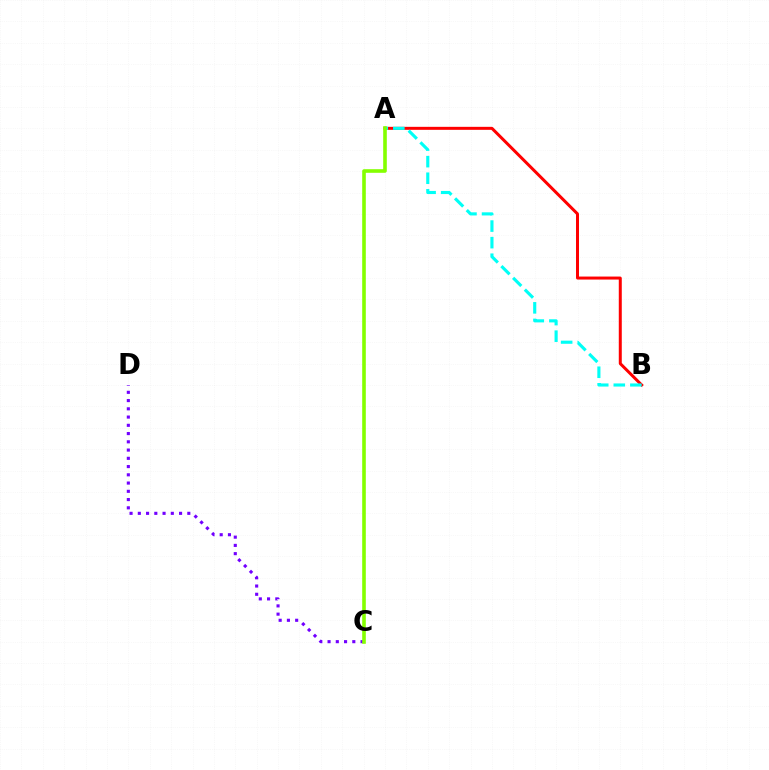{('A', 'B'): [{'color': '#ff0000', 'line_style': 'solid', 'thickness': 2.16}, {'color': '#00fff6', 'line_style': 'dashed', 'thickness': 2.25}], ('C', 'D'): [{'color': '#7200ff', 'line_style': 'dotted', 'thickness': 2.24}], ('A', 'C'): [{'color': '#84ff00', 'line_style': 'solid', 'thickness': 2.6}]}